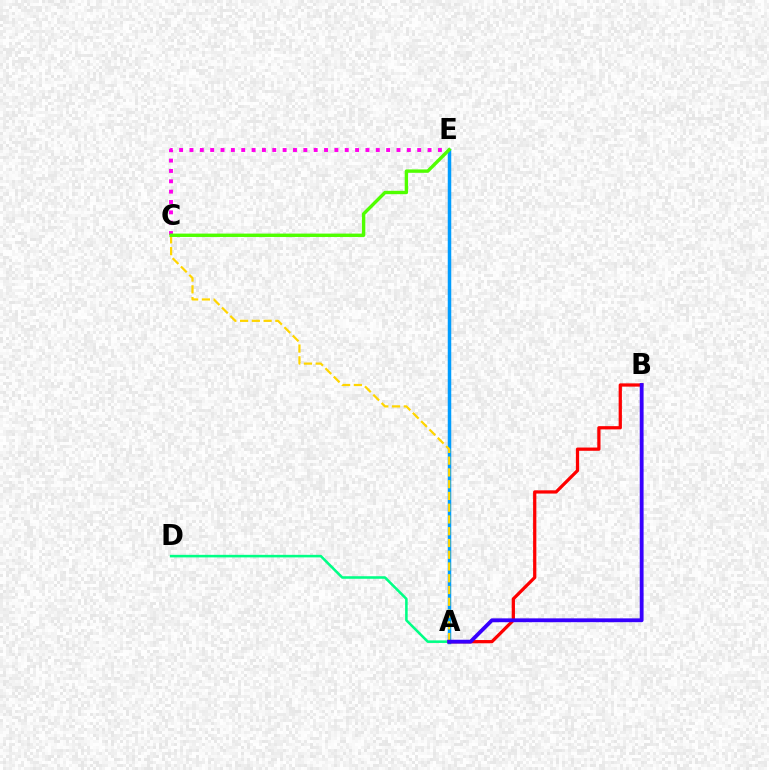{('A', 'D'): [{'color': '#00ff86', 'line_style': 'solid', 'thickness': 1.84}], ('C', 'E'): [{'color': '#ff00ed', 'line_style': 'dotted', 'thickness': 2.81}, {'color': '#4fff00', 'line_style': 'solid', 'thickness': 2.44}], ('A', 'E'): [{'color': '#009eff', 'line_style': 'solid', 'thickness': 2.52}], ('A', 'C'): [{'color': '#ffd500', 'line_style': 'dashed', 'thickness': 1.6}], ('A', 'B'): [{'color': '#ff0000', 'line_style': 'solid', 'thickness': 2.34}, {'color': '#3700ff', 'line_style': 'solid', 'thickness': 2.76}]}